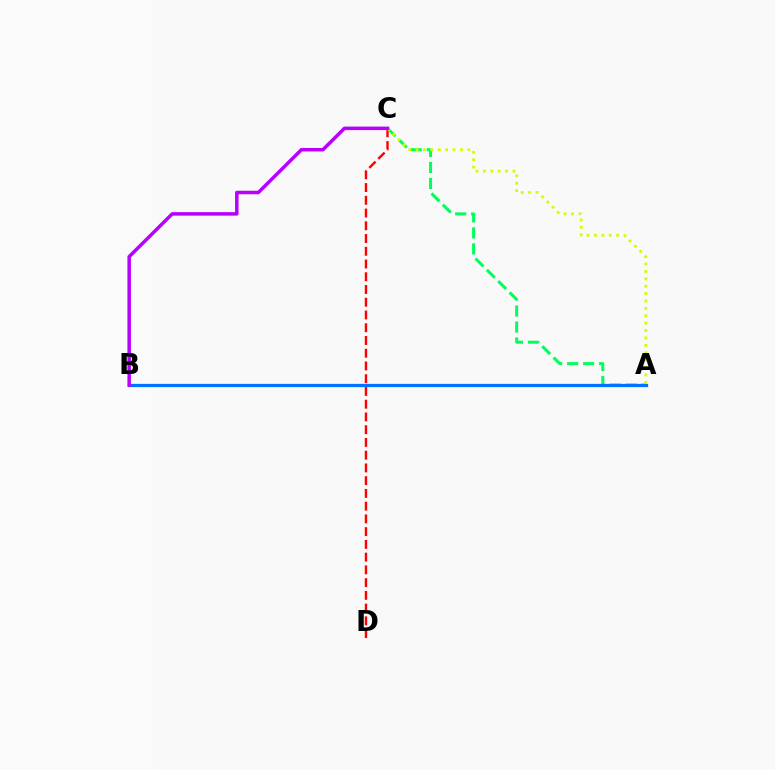{('A', 'C'): [{'color': '#00ff5c', 'line_style': 'dashed', 'thickness': 2.17}, {'color': '#d1ff00', 'line_style': 'dotted', 'thickness': 2.01}], ('C', 'D'): [{'color': '#ff0000', 'line_style': 'dashed', 'thickness': 1.73}], ('A', 'B'): [{'color': '#0074ff', 'line_style': 'solid', 'thickness': 2.33}], ('B', 'C'): [{'color': '#b900ff', 'line_style': 'solid', 'thickness': 2.52}]}